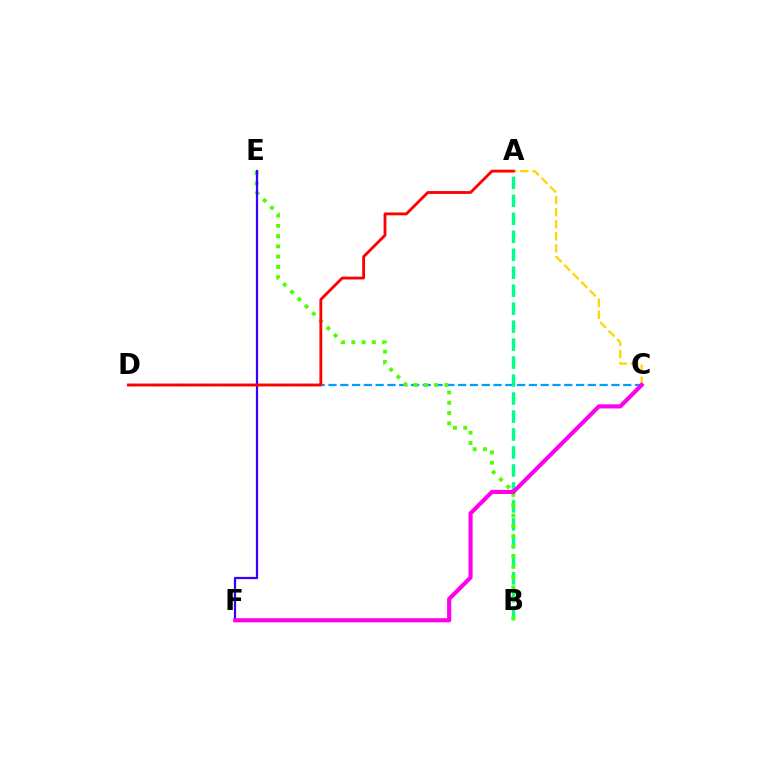{('C', 'D'): [{'color': '#009eff', 'line_style': 'dashed', 'thickness': 1.6}], ('A', 'C'): [{'color': '#ffd500', 'line_style': 'dashed', 'thickness': 1.63}], ('A', 'B'): [{'color': '#00ff86', 'line_style': 'dashed', 'thickness': 2.44}], ('B', 'E'): [{'color': '#4fff00', 'line_style': 'dotted', 'thickness': 2.79}], ('E', 'F'): [{'color': '#3700ff', 'line_style': 'solid', 'thickness': 1.61}], ('C', 'F'): [{'color': '#ff00ed', 'line_style': 'solid', 'thickness': 2.97}], ('A', 'D'): [{'color': '#ff0000', 'line_style': 'solid', 'thickness': 2.04}]}